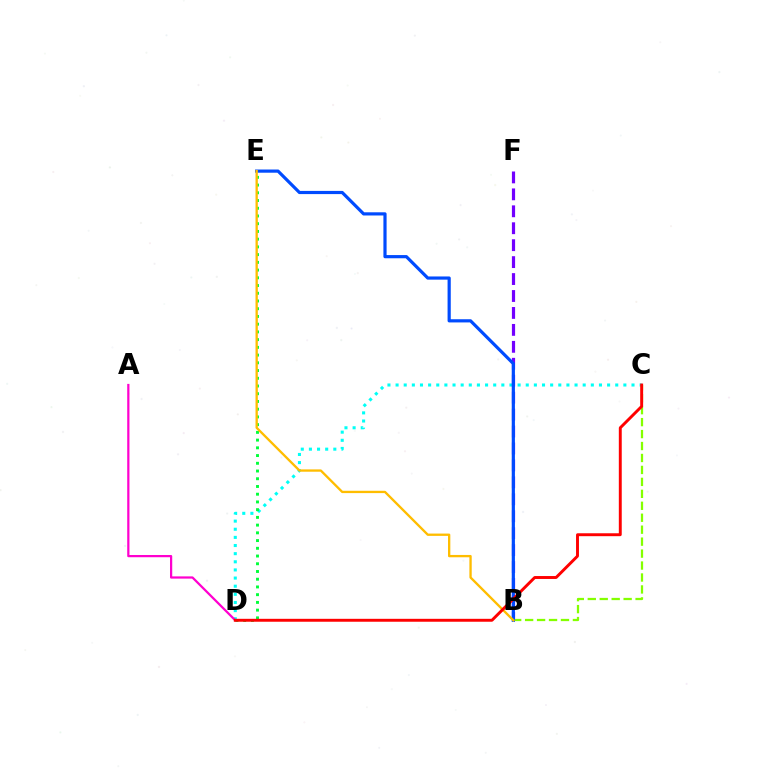{('C', 'D'): [{'color': '#00fff6', 'line_style': 'dotted', 'thickness': 2.21}, {'color': '#ff0000', 'line_style': 'solid', 'thickness': 2.1}], ('D', 'E'): [{'color': '#00ff39', 'line_style': 'dotted', 'thickness': 2.1}], ('B', 'F'): [{'color': '#7200ff', 'line_style': 'dashed', 'thickness': 2.3}], ('A', 'D'): [{'color': '#ff00cf', 'line_style': 'solid', 'thickness': 1.61}], ('B', 'C'): [{'color': '#84ff00', 'line_style': 'dashed', 'thickness': 1.62}], ('B', 'E'): [{'color': '#004bff', 'line_style': 'solid', 'thickness': 2.3}, {'color': '#ffbd00', 'line_style': 'solid', 'thickness': 1.67}]}